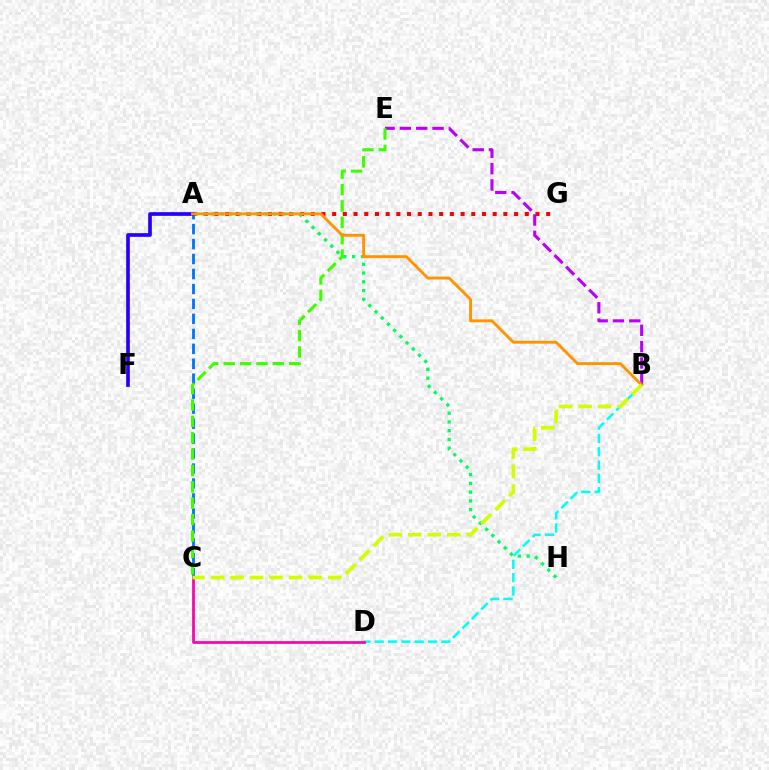{('B', 'D'): [{'color': '#00fff6', 'line_style': 'dashed', 'thickness': 1.81}], ('B', 'E'): [{'color': '#b900ff', 'line_style': 'dashed', 'thickness': 2.22}], ('C', 'D'): [{'color': '#ff00ac', 'line_style': 'solid', 'thickness': 1.96}], ('A', 'C'): [{'color': '#0074ff', 'line_style': 'dashed', 'thickness': 2.03}], ('C', 'E'): [{'color': '#3dff00', 'line_style': 'dashed', 'thickness': 2.22}], ('A', 'G'): [{'color': '#ff0000', 'line_style': 'dotted', 'thickness': 2.91}], ('A', 'H'): [{'color': '#00ff5c', 'line_style': 'dotted', 'thickness': 2.39}], ('A', 'F'): [{'color': '#2500ff', 'line_style': 'solid', 'thickness': 2.66}], ('A', 'B'): [{'color': '#ff9400', 'line_style': 'solid', 'thickness': 2.08}], ('B', 'C'): [{'color': '#d1ff00', 'line_style': 'dashed', 'thickness': 2.66}]}